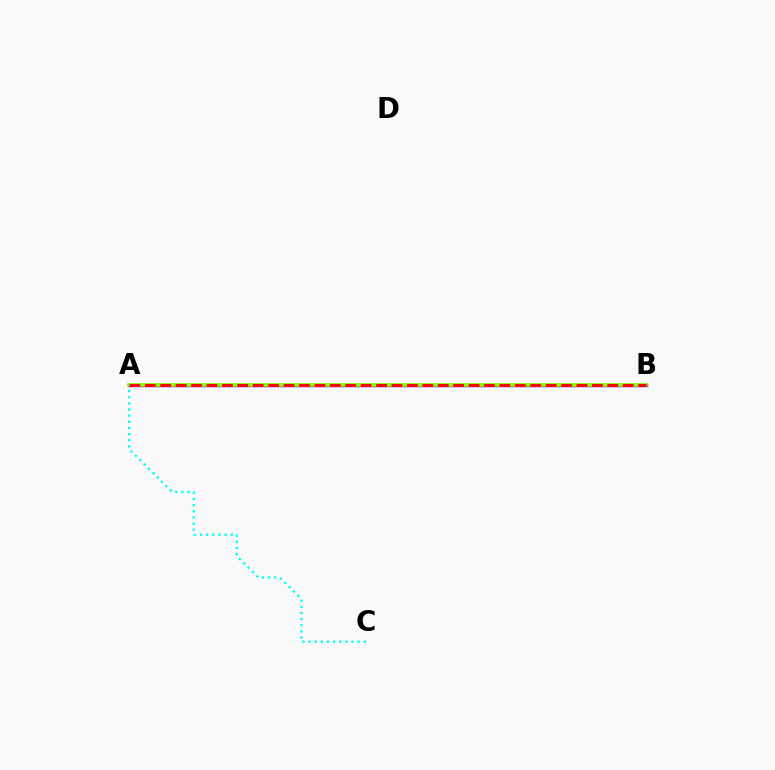{('A', 'B'): [{'color': '#7200ff', 'line_style': 'solid', 'thickness': 2.49}, {'color': '#84ff00', 'line_style': 'solid', 'thickness': 2.54}, {'color': '#ff0000', 'line_style': 'dashed', 'thickness': 2.09}], ('A', 'C'): [{'color': '#00fff6', 'line_style': 'dotted', 'thickness': 1.67}]}